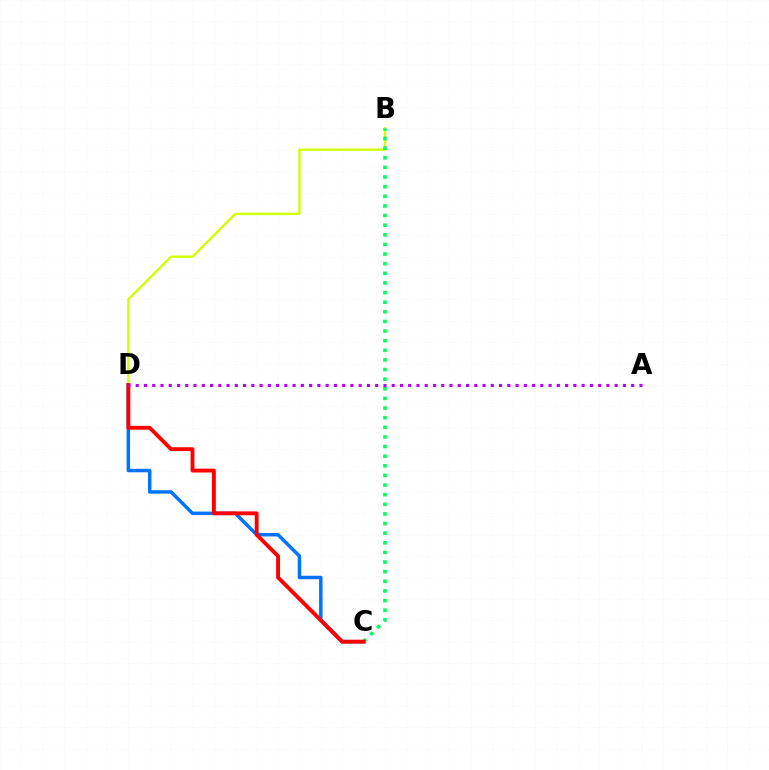{('C', 'D'): [{'color': '#0074ff', 'line_style': 'solid', 'thickness': 2.51}, {'color': '#ff0000', 'line_style': 'solid', 'thickness': 2.79}], ('B', 'D'): [{'color': '#d1ff00', 'line_style': 'solid', 'thickness': 1.71}], ('B', 'C'): [{'color': '#00ff5c', 'line_style': 'dotted', 'thickness': 2.62}], ('A', 'D'): [{'color': '#b900ff', 'line_style': 'dotted', 'thickness': 2.24}]}